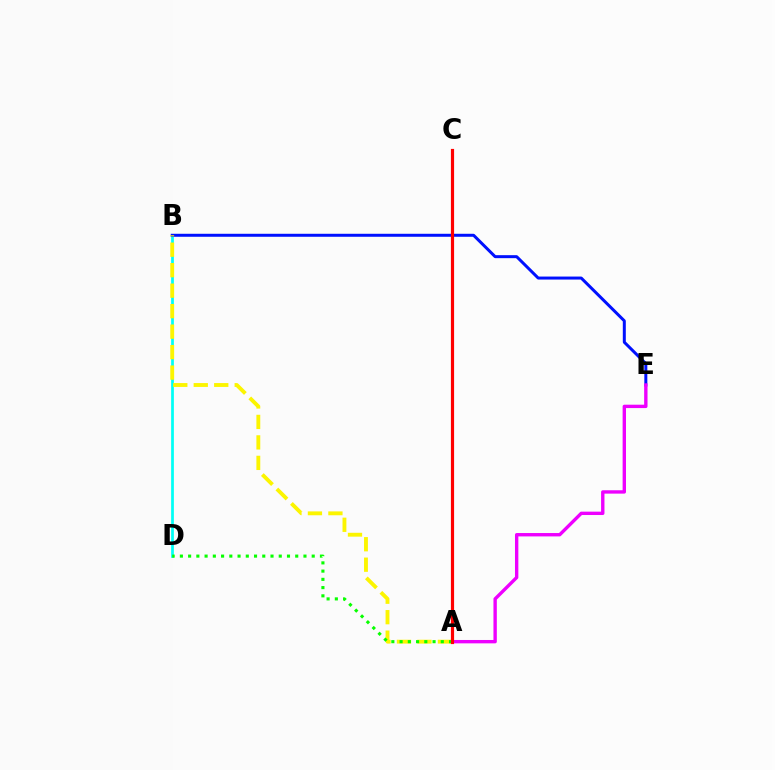{('B', 'D'): [{'color': '#00fff6', 'line_style': 'solid', 'thickness': 1.97}], ('B', 'E'): [{'color': '#0010ff', 'line_style': 'solid', 'thickness': 2.16}], ('A', 'E'): [{'color': '#ee00ff', 'line_style': 'solid', 'thickness': 2.43}], ('A', 'B'): [{'color': '#fcf500', 'line_style': 'dashed', 'thickness': 2.78}], ('A', 'D'): [{'color': '#08ff00', 'line_style': 'dotted', 'thickness': 2.24}], ('A', 'C'): [{'color': '#ff0000', 'line_style': 'solid', 'thickness': 2.29}]}